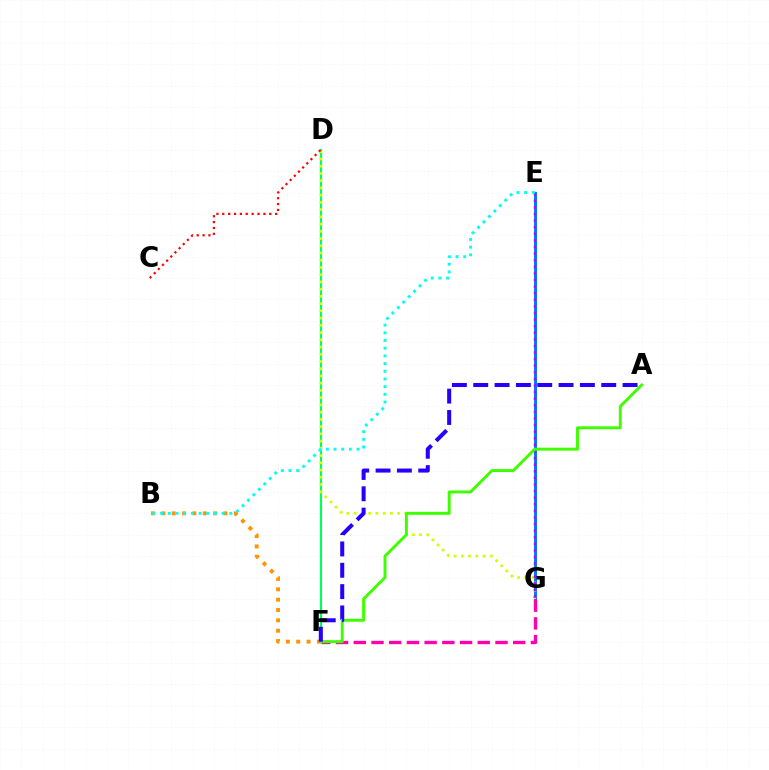{('B', 'F'): [{'color': '#ff9400', 'line_style': 'dotted', 'thickness': 2.81}], ('E', 'G'): [{'color': '#0074ff', 'line_style': 'solid', 'thickness': 2.11}, {'color': '#b900ff', 'line_style': 'dotted', 'thickness': 1.79}], ('D', 'F'): [{'color': '#00ff5c', 'line_style': 'solid', 'thickness': 1.56}], ('D', 'G'): [{'color': '#d1ff00', 'line_style': 'dotted', 'thickness': 1.97}], ('F', 'G'): [{'color': '#ff00ac', 'line_style': 'dashed', 'thickness': 2.41}], ('A', 'F'): [{'color': '#3dff00', 'line_style': 'solid', 'thickness': 2.11}, {'color': '#2500ff', 'line_style': 'dashed', 'thickness': 2.9}], ('B', 'E'): [{'color': '#00fff6', 'line_style': 'dotted', 'thickness': 2.09}], ('C', 'D'): [{'color': '#ff0000', 'line_style': 'dotted', 'thickness': 1.6}]}